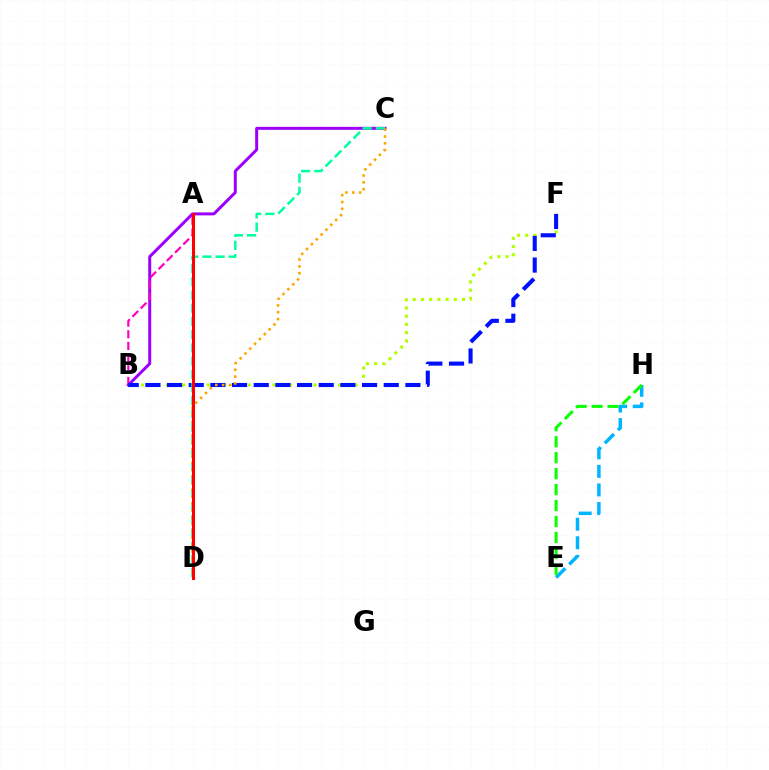{('E', 'H'): [{'color': '#00b5ff', 'line_style': 'dashed', 'thickness': 2.52}, {'color': '#08ff00', 'line_style': 'dashed', 'thickness': 2.17}], ('B', 'F'): [{'color': '#b3ff00', 'line_style': 'dotted', 'thickness': 2.23}, {'color': '#0010ff', 'line_style': 'dashed', 'thickness': 2.94}], ('B', 'C'): [{'color': '#9b00ff', 'line_style': 'solid', 'thickness': 2.15}], ('A', 'B'): [{'color': '#ff00bd', 'line_style': 'dashed', 'thickness': 1.58}], ('C', 'D'): [{'color': '#00ff9d', 'line_style': 'dashed', 'thickness': 1.79}, {'color': '#ffa500', 'line_style': 'dotted', 'thickness': 1.86}], ('A', 'D'): [{'color': '#ff0000', 'line_style': 'solid', 'thickness': 2.18}]}